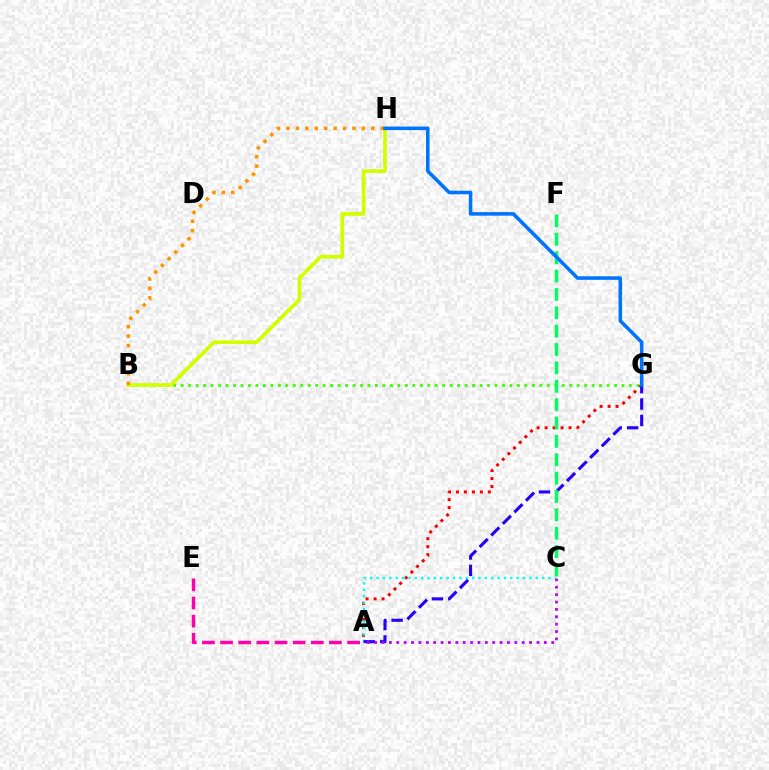{('B', 'G'): [{'color': '#3dff00', 'line_style': 'dotted', 'thickness': 2.03}], ('A', 'G'): [{'color': '#ff0000', 'line_style': 'dotted', 'thickness': 2.17}, {'color': '#2500ff', 'line_style': 'dashed', 'thickness': 2.23}], ('B', 'H'): [{'color': '#d1ff00', 'line_style': 'solid', 'thickness': 2.66}, {'color': '#ff9400', 'line_style': 'dotted', 'thickness': 2.56}], ('A', 'E'): [{'color': '#ff00ac', 'line_style': 'dashed', 'thickness': 2.47}], ('A', 'C'): [{'color': '#00fff6', 'line_style': 'dotted', 'thickness': 1.73}, {'color': '#b900ff', 'line_style': 'dotted', 'thickness': 2.0}], ('C', 'F'): [{'color': '#00ff5c', 'line_style': 'dashed', 'thickness': 2.5}], ('G', 'H'): [{'color': '#0074ff', 'line_style': 'solid', 'thickness': 2.56}]}